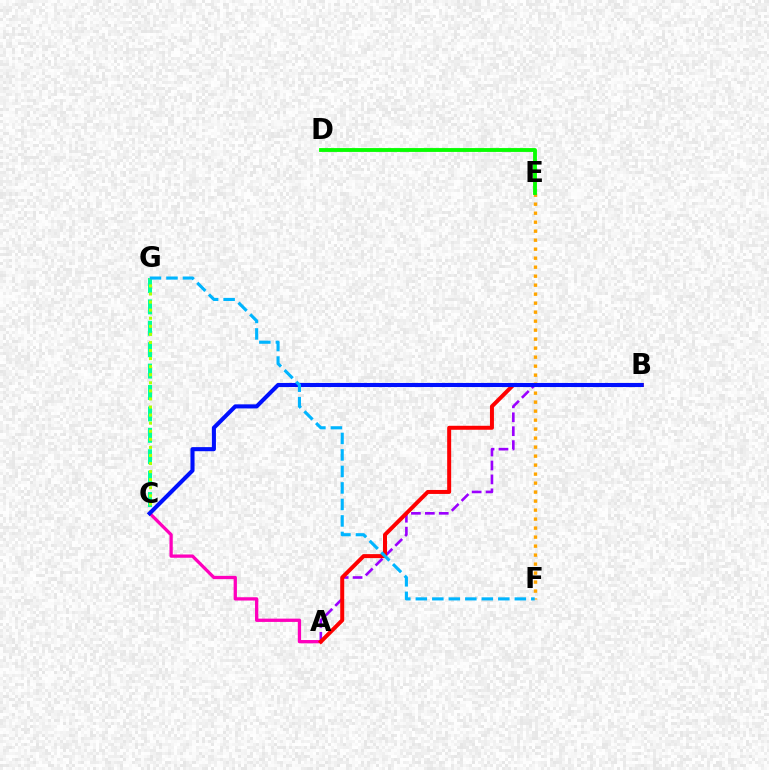{('A', 'C'): [{'color': '#ff00bd', 'line_style': 'solid', 'thickness': 2.37}], ('C', 'G'): [{'color': '#00ff9d', 'line_style': 'dashed', 'thickness': 2.91}, {'color': '#b3ff00', 'line_style': 'dotted', 'thickness': 2.19}], ('A', 'B'): [{'color': '#9b00ff', 'line_style': 'dashed', 'thickness': 1.89}, {'color': '#ff0000', 'line_style': 'solid', 'thickness': 2.87}], ('E', 'F'): [{'color': '#ffa500', 'line_style': 'dotted', 'thickness': 2.44}], ('B', 'C'): [{'color': '#0010ff', 'line_style': 'solid', 'thickness': 2.94}], ('D', 'E'): [{'color': '#08ff00', 'line_style': 'solid', 'thickness': 2.77}], ('F', 'G'): [{'color': '#00b5ff', 'line_style': 'dashed', 'thickness': 2.24}]}